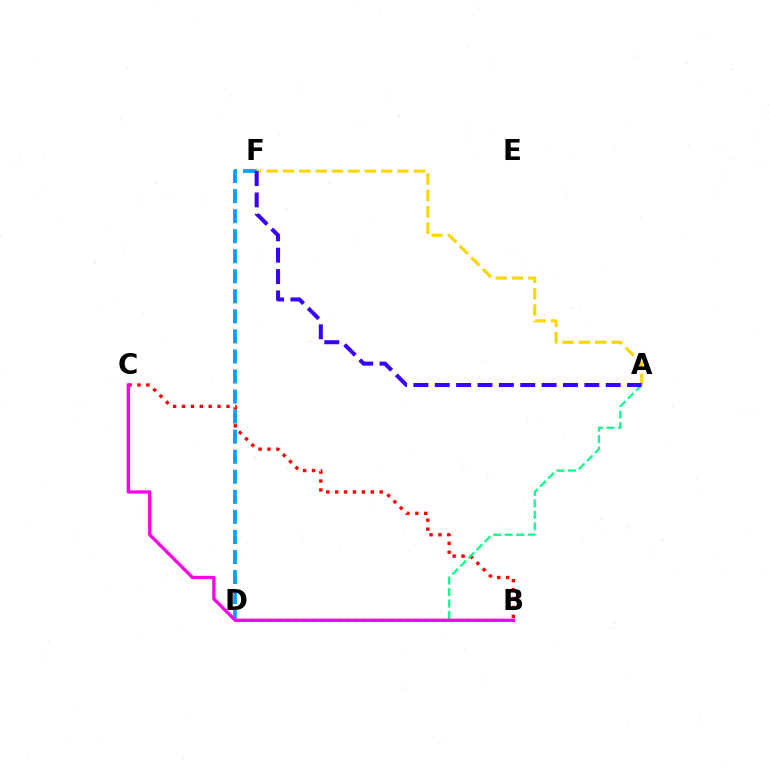{('B', 'D'): [{'color': '#4fff00', 'line_style': 'dotted', 'thickness': 2.34}], ('B', 'C'): [{'color': '#ff0000', 'line_style': 'dotted', 'thickness': 2.42}, {'color': '#ff00ed', 'line_style': 'solid', 'thickness': 2.37}], ('A', 'D'): [{'color': '#00ff86', 'line_style': 'dashed', 'thickness': 1.56}], ('D', 'F'): [{'color': '#009eff', 'line_style': 'dashed', 'thickness': 2.72}], ('A', 'F'): [{'color': '#ffd500', 'line_style': 'dashed', 'thickness': 2.22}, {'color': '#3700ff', 'line_style': 'dashed', 'thickness': 2.9}]}